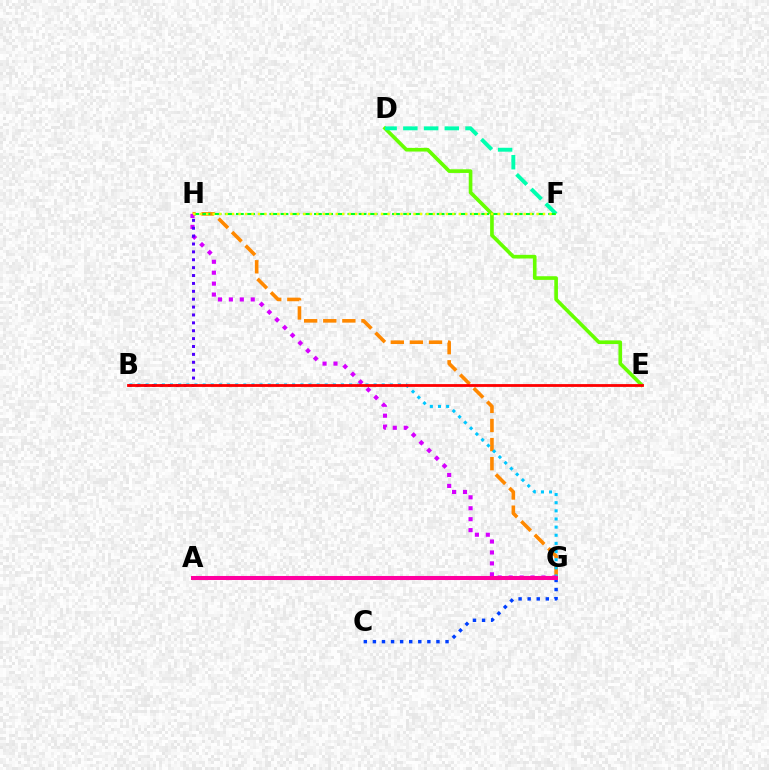{('G', 'H'): [{'color': '#ff8800', 'line_style': 'dashed', 'thickness': 2.6}, {'color': '#d600ff', 'line_style': 'dotted', 'thickness': 2.97}], ('B', 'G'): [{'color': '#00c7ff', 'line_style': 'dotted', 'thickness': 2.21}], ('D', 'E'): [{'color': '#66ff00', 'line_style': 'solid', 'thickness': 2.63}], ('D', 'F'): [{'color': '#00ffaf', 'line_style': 'dashed', 'thickness': 2.81}], ('F', 'H'): [{'color': '#00ff27', 'line_style': 'dashed', 'thickness': 1.51}, {'color': '#eeff00', 'line_style': 'dotted', 'thickness': 1.76}], ('B', 'H'): [{'color': '#4f00ff', 'line_style': 'dotted', 'thickness': 2.14}], ('B', 'E'): [{'color': '#ff0000', 'line_style': 'solid', 'thickness': 2.02}], ('C', 'G'): [{'color': '#003fff', 'line_style': 'dotted', 'thickness': 2.47}], ('A', 'G'): [{'color': '#ff00a0', 'line_style': 'solid', 'thickness': 2.91}]}